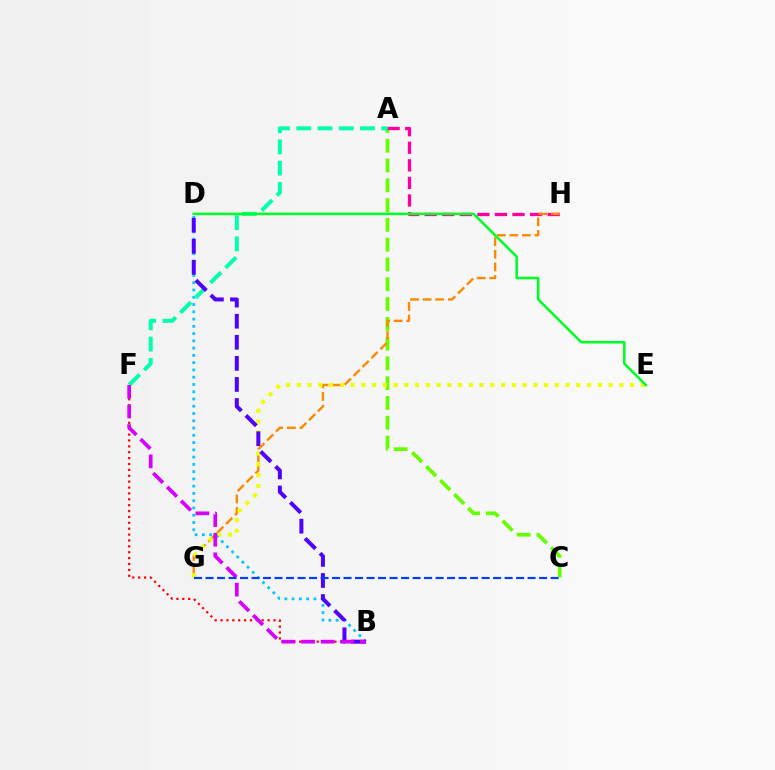{('A', 'C'): [{'color': '#66ff00', 'line_style': 'dashed', 'thickness': 2.69}], ('A', 'H'): [{'color': '#ff00a0', 'line_style': 'dashed', 'thickness': 2.39}], ('G', 'H'): [{'color': '#ff8800', 'line_style': 'dashed', 'thickness': 1.71}], ('B', 'F'): [{'color': '#ff0000', 'line_style': 'dotted', 'thickness': 1.6}, {'color': '#d600ff', 'line_style': 'dashed', 'thickness': 2.67}], ('E', 'G'): [{'color': '#eeff00', 'line_style': 'dotted', 'thickness': 2.92}], ('B', 'D'): [{'color': '#00c7ff', 'line_style': 'dotted', 'thickness': 1.97}, {'color': '#4f00ff', 'line_style': 'dashed', 'thickness': 2.86}], ('A', 'F'): [{'color': '#00ffaf', 'line_style': 'dashed', 'thickness': 2.88}], ('D', 'E'): [{'color': '#00ff27', 'line_style': 'solid', 'thickness': 1.83}], ('C', 'G'): [{'color': '#003fff', 'line_style': 'dashed', 'thickness': 1.56}]}